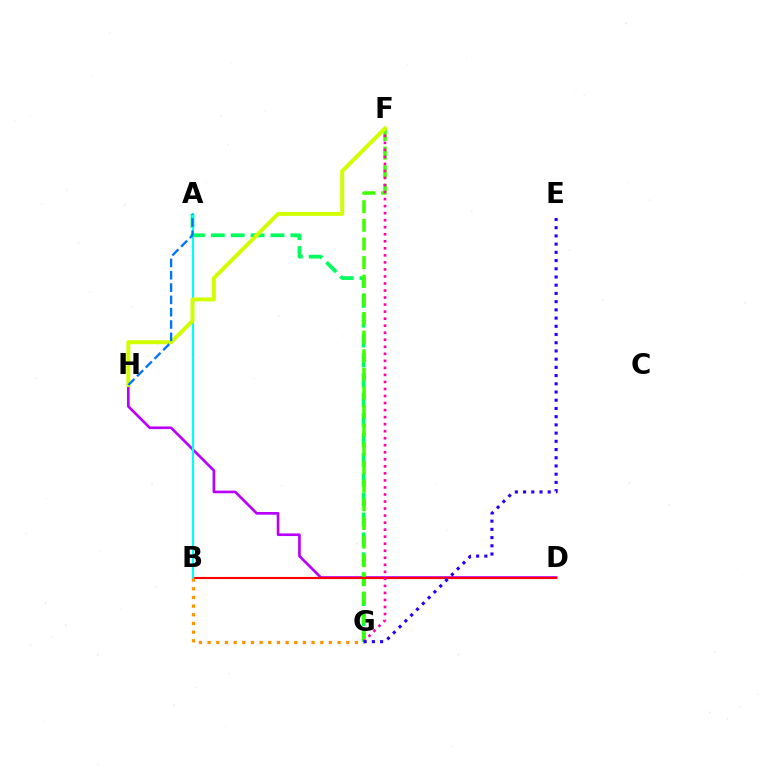{('A', 'G'): [{'color': '#00ff5c', 'line_style': 'dashed', 'thickness': 2.7}], ('D', 'H'): [{'color': '#b900ff', 'line_style': 'solid', 'thickness': 1.91}], ('F', 'G'): [{'color': '#3dff00', 'line_style': 'dashed', 'thickness': 2.53}, {'color': '#ff00ac', 'line_style': 'dotted', 'thickness': 1.91}], ('B', 'D'): [{'color': '#ff0000', 'line_style': 'solid', 'thickness': 1.54}], ('A', 'B'): [{'color': '#00fff6', 'line_style': 'solid', 'thickness': 1.55}], ('F', 'H'): [{'color': '#d1ff00', 'line_style': 'solid', 'thickness': 2.85}], ('A', 'H'): [{'color': '#0074ff', 'line_style': 'dashed', 'thickness': 1.67}], ('B', 'G'): [{'color': '#ff9400', 'line_style': 'dotted', 'thickness': 2.35}], ('E', 'G'): [{'color': '#2500ff', 'line_style': 'dotted', 'thickness': 2.23}]}